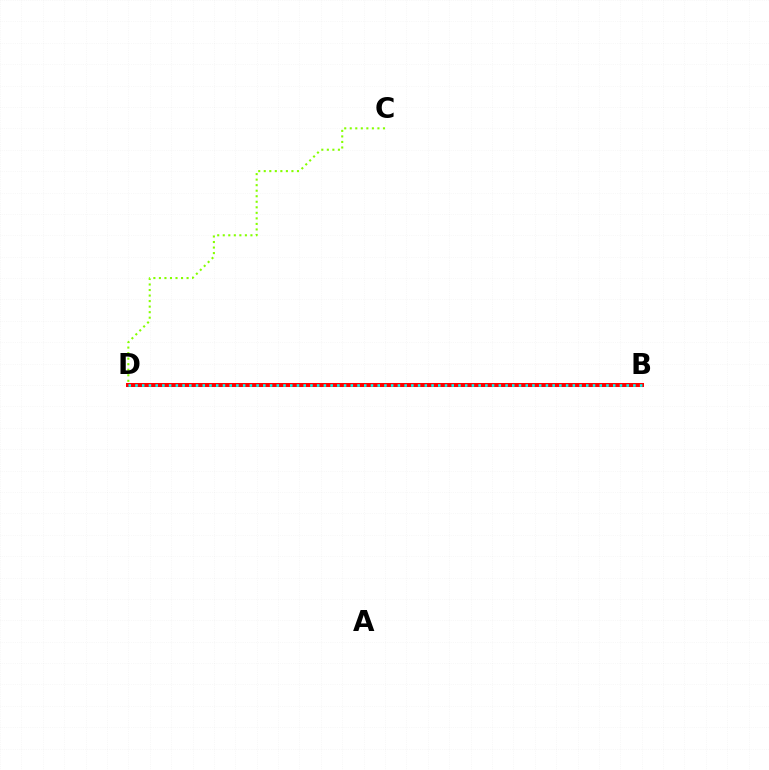{('B', 'D'): [{'color': '#7200ff', 'line_style': 'dashed', 'thickness': 1.68}, {'color': '#ff0000', 'line_style': 'solid', 'thickness': 2.89}, {'color': '#00fff6', 'line_style': 'dotted', 'thickness': 1.83}], ('C', 'D'): [{'color': '#84ff00', 'line_style': 'dotted', 'thickness': 1.5}]}